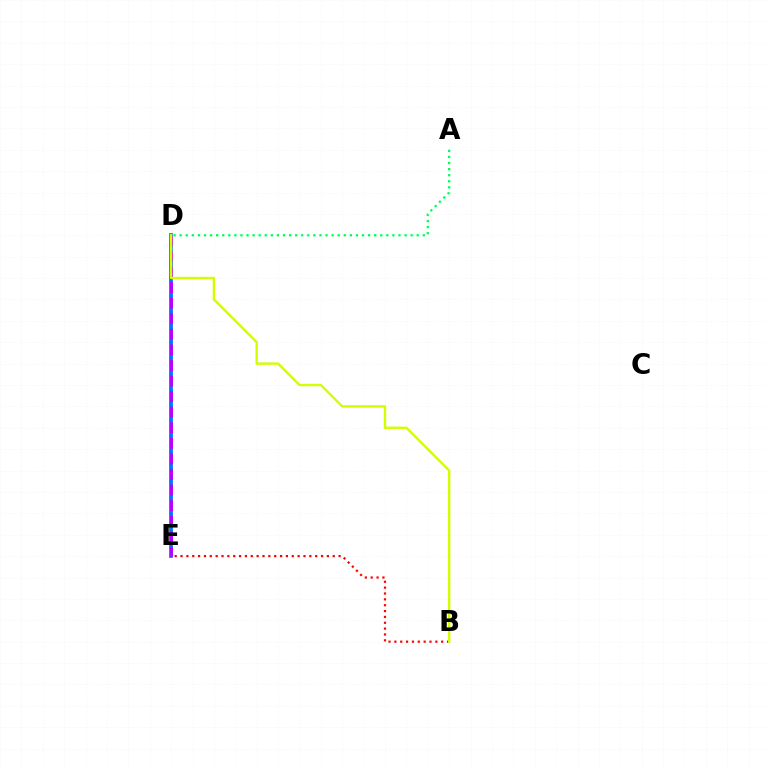{('D', 'E'): [{'color': '#0074ff', 'line_style': 'solid', 'thickness': 2.7}, {'color': '#b900ff', 'line_style': 'dashed', 'thickness': 2.11}], ('B', 'E'): [{'color': '#ff0000', 'line_style': 'dotted', 'thickness': 1.59}], ('A', 'D'): [{'color': '#00ff5c', 'line_style': 'dotted', 'thickness': 1.65}], ('B', 'D'): [{'color': '#d1ff00', 'line_style': 'solid', 'thickness': 1.73}]}